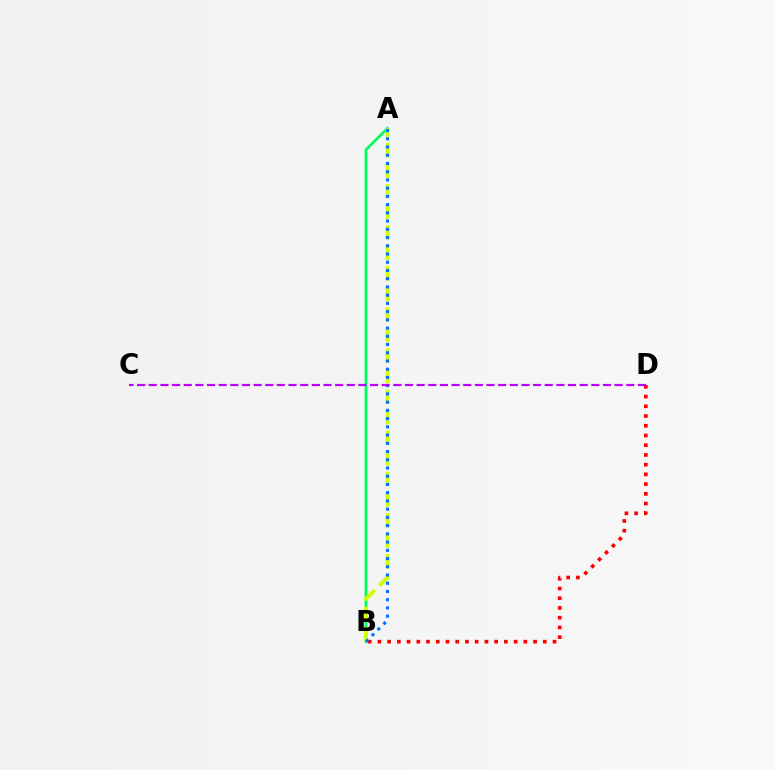{('A', 'B'): [{'color': '#00ff5c', 'line_style': 'solid', 'thickness': 1.97}, {'color': '#d1ff00', 'line_style': 'dashed', 'thickness': 2.79}, {'color': '#0074ff', 'line_style': 'dotted', 'thickness': 2.24}], ('B', 'D'): [{'color': '#ff0000', 'line_style': 'dotted', 'thickness': 2.64}], ('C', 'D'): [{'color': '#b900ff', 'line_style': 'dashed', 'thickness': 1.58}]}